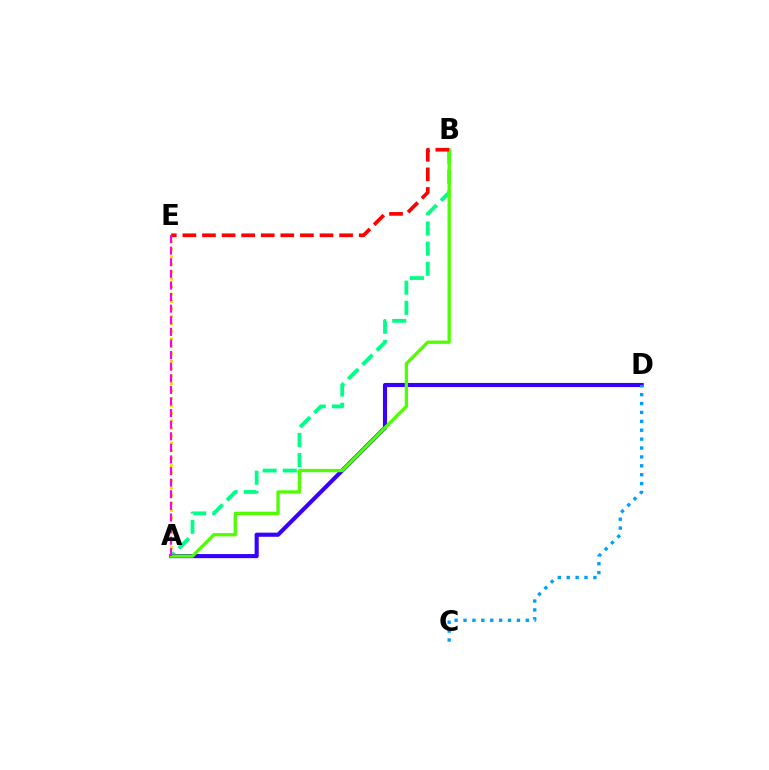{('A', 'E'): [{'color': '#ffd500', 'line_style': 'dotted', 'thickness': 2.03}, {'color': '#ff00ed', 'line_style': 'dashed', 'thickness': 1.58}], ('A', 'B'): [{'color': '#00ff86', 'line_style': 'dashed', 'thickness': 2.74}, {'color': '#4fff00', 'line_style': 'solid', 'thickness': 2.37}], ('A', 'D'): [{'color': '#3700ff', 'line_style': 'solid', 'thickness': 2.96}], ('B', 'E'): [{'color': '#ff0000', 'line_style': 'dashed', 'thickness': 2.66}], ('C', 'D'): [{'color': '#009eff', 'line_style': 'dotted', 'thickness': 2.42}]}